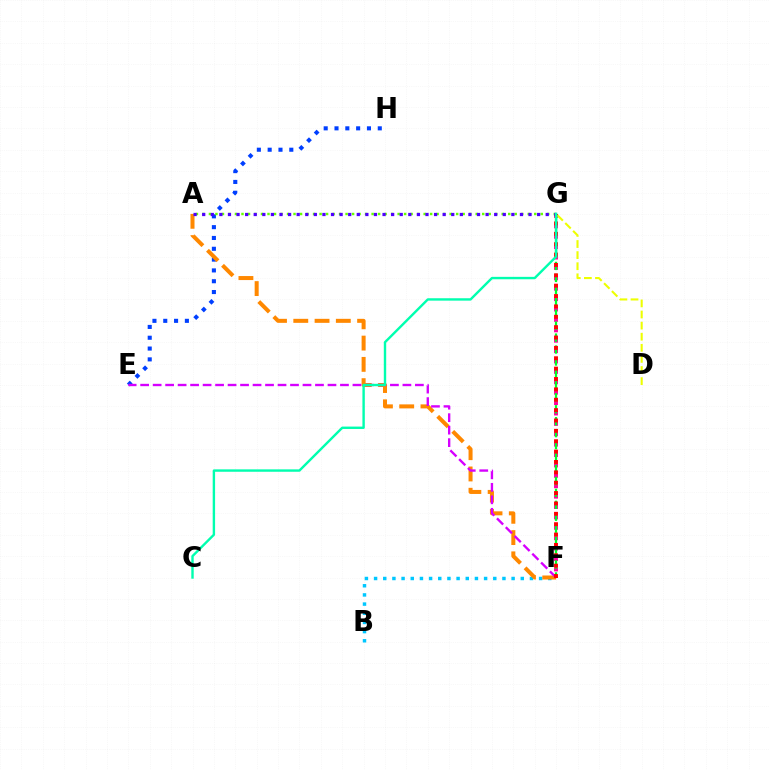{('E', 'H'): [{'color': '#003fff', 'line_style': 'dotted', 'thickness': 2.94}], ('F', 'G'): [{'color': '#ff00a0', 'line_style': 'dotted', 'thickness': 2.82}, {'color': '#00ff27', 'line_style': 'dashed', 'thickness': 1.62}, {'color': '#ff0000', 'line_style': 'dotted', 'thickness': 2.82}], ('D', 'G'): [{'color': '#eeff00', 'line_style': 'dashed', 'thickness': 1.51}], ('B', 'F'): [{'color': '#00c7ff', 'line_style': 'dotted', 'thickness': 2.49}], ('A', 'F'): [{'color': '#ff8800', 'line_style': 'dashed', 'thickness': 2.89}], ('E', 'F'): [{'color': '#d600ff', 'line_style': 'dashed', 'thickness': 1.7}], ('A', 'G'): [{'color': '#66ff00', 'line_style': 'dotted', 'thickness': 1.77}, {'color': '#4f00ff', 'line_style': 'dotted', 'thickness': 2.33}], ('C', 'G'): [{'color': '#00ffaf', 'line_style': 'solid', 'thickness': 1.73}]}